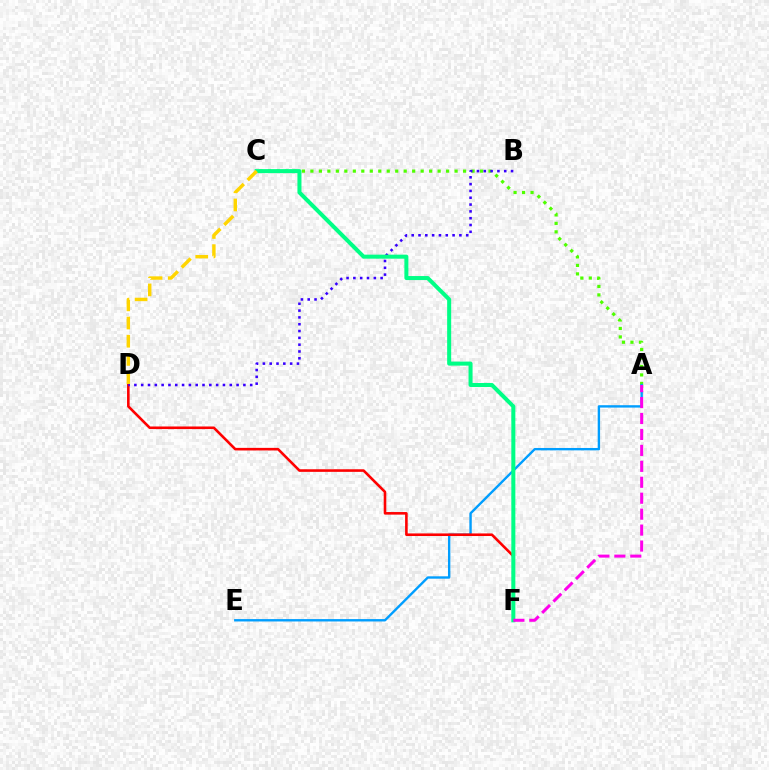{('A', 'C'): [{'color': '#4fff00', 'line_style': 'dotted', 'thickness': 2.3}], ('A', 'E'): [{'color': '#009eff', 'line_style': 'solid', 'thickness': 1.71}], ('D', 'F'): [{'color': '#ff0000', 'line_style': 'solid', 'thickness': 1.87}], ('B', 'D'): [{'color': '#3700ff', 'line_style': 'dotted', 'thickness': 1.85}], ('C', 'F'): [{'color': '#00ff86', 'line_style': 'solid', 'thickness': 2.9}], ('C', 'D'): [{'color': '#ffd500', 'line_style': 'dashed', 'thickness': 2.47}], ('A', 'F'): [{'color': '#ff00ed', 'line_style': 'dashed', 'thickness': 2.17}]}